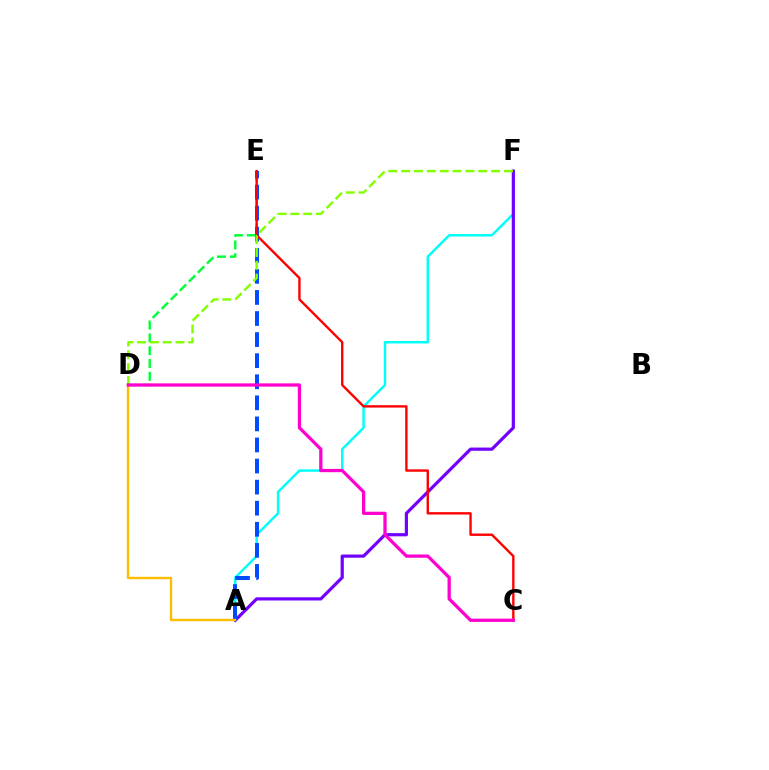{('A', 'F'): [{'color': '#00fff6', 'line_style': 'solid', 'thickness': 1.77}, {'color': '#7200ff', 'line_style': 'solid', 'thickness': 2.3}], ('D', 'E'): [{'color': '#00ff39', 'line_style': 'dashed', 'thickness': 1.74}], ('A', 'E'): [{'color': '#004bff', 'line_style': 'dashed', 'thickness': 2.86}], ('A', 'D'): [{'color': '#ffbd00', 'line_style': 'solid', 'thickness': 1.71}], ('C', 'E'): [{'color': '#ff0000', 'line_style': 'solid', 'thickness': 1.71}], ('D', 'F'): [{'color': '#84ff00', 'line_style': 'dashed', 'thickness': 1.75}], ('C', 'D'): [{'color': '#ff00cf', 'line_style': 'solid', 'thickness': 2.34}]}